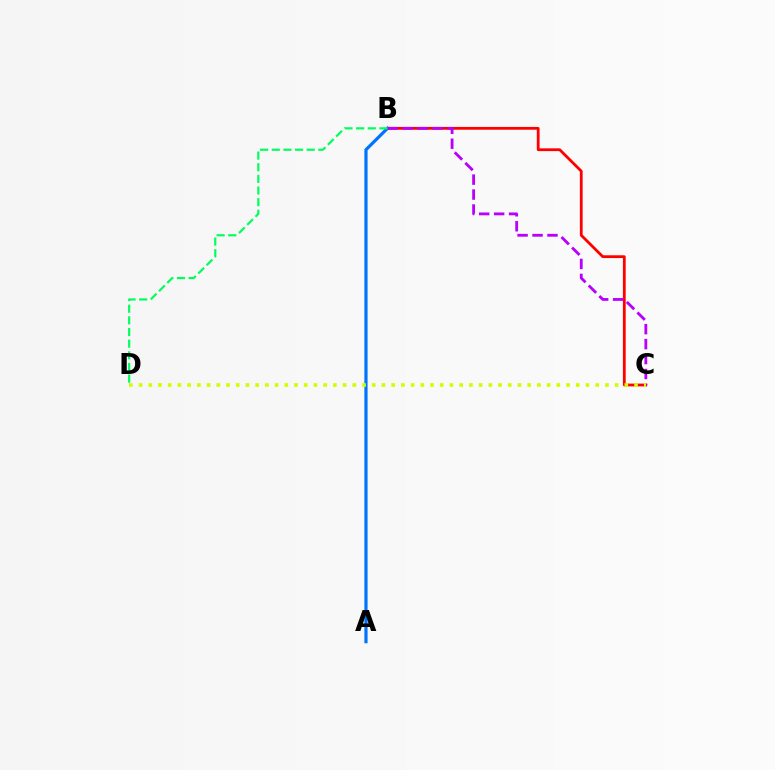{('B', 'C'): [{'color': '#ff0000', 'line_style': 'solid', 'thickness': 2.01}, {'color': '#b900ff', 'line_style': 'dashed', 'thickness': 2.03}], ('A', 'B'): [{'color': '#0074ff', 'line_style': 'solid', 'thickness': 2.3}], ('B', 'D'): [{'color': '#00ff5c', 'line_style': 'dashed', 'thickness': 1.58}], ('C', 'D'): [{'color': '#d1ff00', 'line_style': 'dotted', 'thickness': 2.64}]}